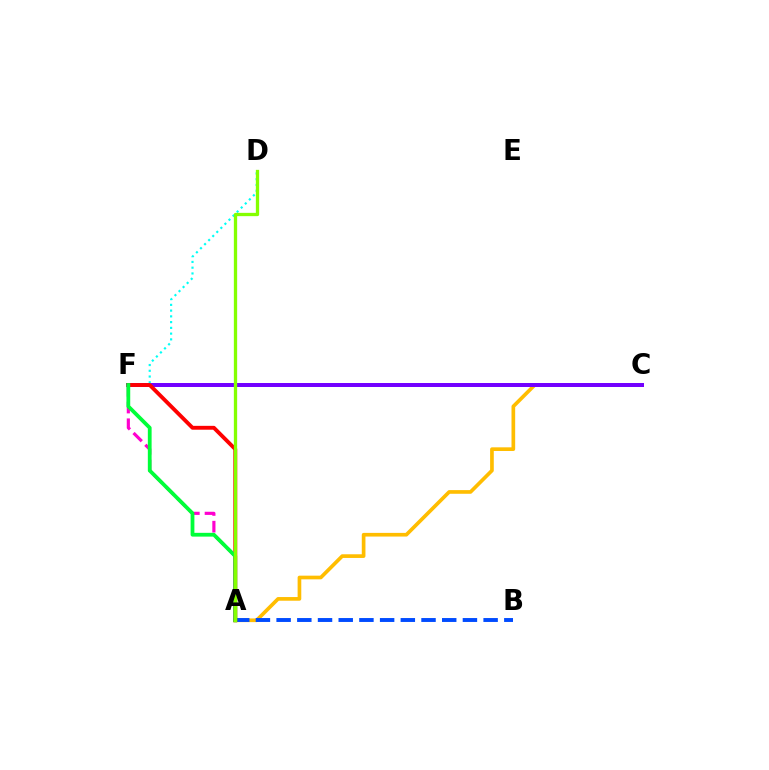{('A', 'C'): [{'color': '#ffbd00', 'line_style': 'solid', 'thickness': 2.65}], ('A', 'B'): [{'color': '#004bff', 'line_style': 'dashed', 'thickness': 2.81}], ('C', 'F'): [{'color': '#7200ff', 'line_style': 'solid', 'thickness': 2.87}], ('D', 'F'): [{'color': '#00fff6', 'line_style': 'dotted', 'thickness': 1.56}], ('A', 'F'): [{'color': '#ff0000', 'line_style': 'solid', 'thickness': 2.78}, {'color': '#ff00cf', 'line_style': 'dashed', 'thickness': 2.27}, {'color': '#00ff39', 'line_style': 'solid', 'thickness': 2.72}], ('A', 'D'): [{'color': '#84ff00', 'line_style': 'solid', 'thickness': 2.37}]}